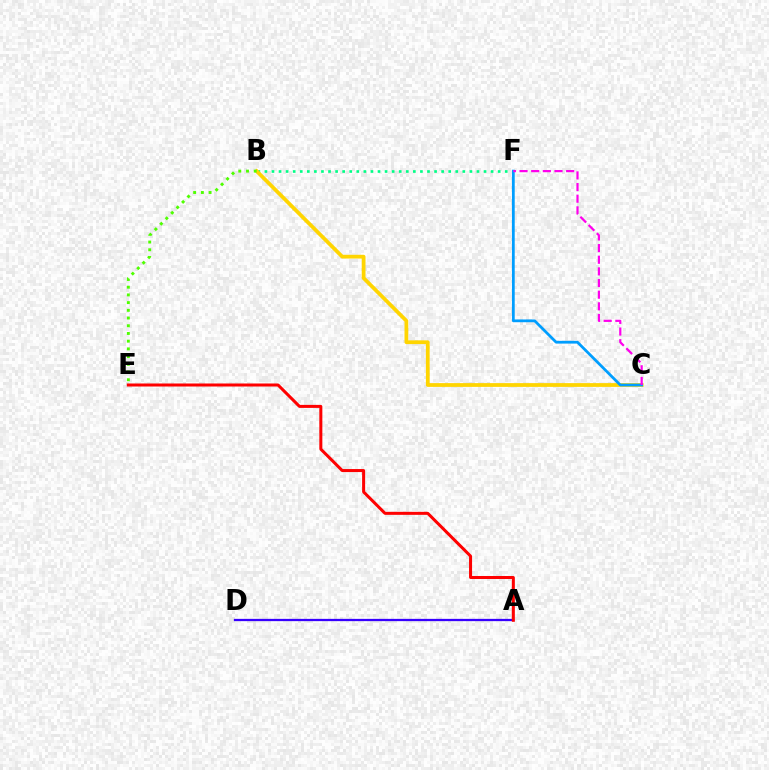{('B', 'F'): [{'color': '#00ff86', 'line_style': 'dotted', 'thickness': 1.92}], ('A', 'D'): [{'color': '#3700ff', 'line_style': 'solid', 'thickness': 1.64}], ('A', 'E'): [{'color': '#ff0000', 'line_style': 'solid', 'thickness': 2.17}], ('B', 'C'): [{'color': '#ffd500', 'line_style': 'solid', 'thickness': 2.71}], ('C', 'F'): [{'color': '#009eff', 'line_style': 'solid', 'thickness': 1.99}, {'color': '#ff00ed', 'line_style': 'dashed', 'thickness': 1.58}], ('B', 'E'): [{'color': '#4fff00', 'line_style': 'dotted', 'thickness': 2.1}]}